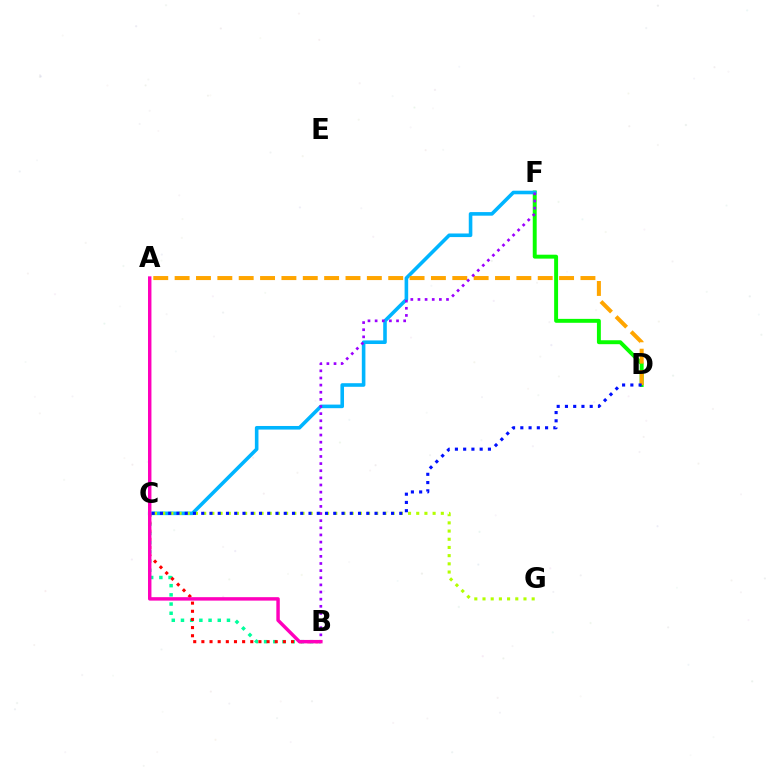{('D', 'F'): [{'color': '#08ff00', 'line_style': 'solid', 'thickness': 2.83}], ('C', 'F'): [{'color': '#00b5ff', 'line_style': 'solid', 'thickness': 2.58}], ('C', 'G'): [{'color': '#b3ff00', 'line_style': 'dotted', 'thickness': 2.23}], ('A', 'D'): [{'color': '#ffa500', 'line_style': 'dashed', 'thickness': 2.9}], ('B', 'C'): [{'color': '#00ff9d', 'line_style': 'dotted', 'thickness': 2.5}, {'color': '#ff0000', 'line_style': 'dotted', 'thickness': 2.21}], ('B', 'F'): [{'color': '#9b00ff', 'line_style': 'dotted', 'thickness': 1.94}], ('C', 'D'): [{'color': '#0010ff', 'line_style': 'dotted', 'thickness': 2.24}], ('A', 'B'): [{'color': '#ff00bd', 'line_style': 'solid', 'thickness': 2.48}]}